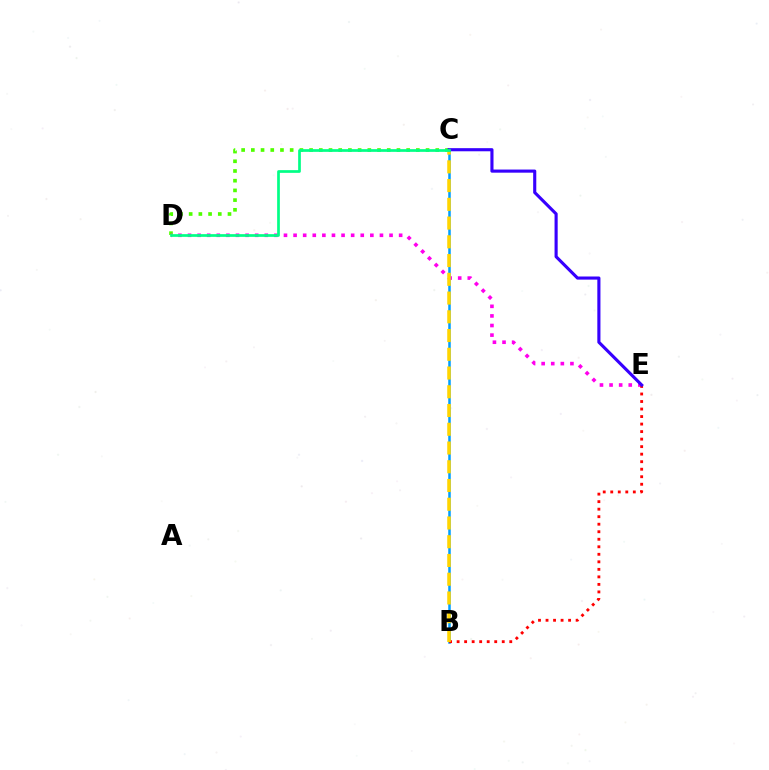{('C', 'D'): [{'color': '#4fff00', 'line_style': 'dotted', 'thickness': 2.64}, {'color': '#00ff86', 'line_style': 'solid', 'thickness': 1.95}], ('D', 'E'): [{'color': '#ff00ed', 'line_style': 'dotted', 'thickness': 2.61}], ('B', 'C'): [{'color': '#009eff', 'line_style': 'solid', 'thickness': 1.81}, {'color': '#ffd500', 'line_style': 'dashed', 'thickness': 2.55}], ('B', 'E'): [{'color': '#ff0000', 'line_style': 'dotted', 'thickness': 2.04}], ('C', 'E'): [{'color': '#3700ff', 'line_style': 'solid', 'thickness': 2.25}]}